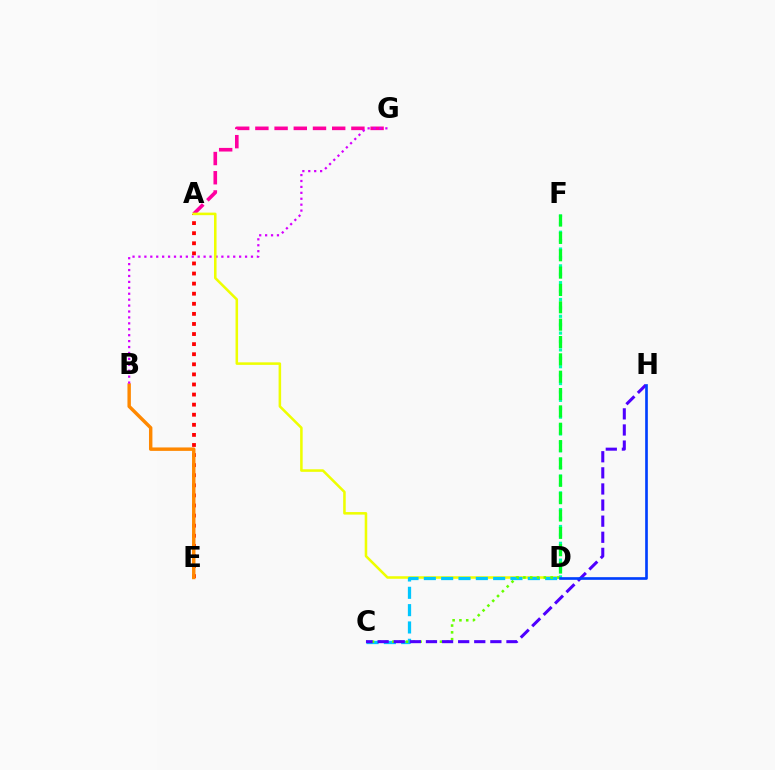{('A', 'E'): [{'color': '#ff0000', 'line_style': 'dotted', 'thickness': 2.74}], ('B', 'E'): [{'color': '#ff8800', 'line_style': 'solid', 'thickness': 2.47}], ('A', 'G'): [{'color': '#ff00a0', 'line_style': 'dashed', 'thickness': 2.61}], ('B', 'G'): [{'color': '#d600ff', 'line_style': 'dotted', 'thickness': 1.61}], ('A', 'D'): [{'color': '#eeff00', 'line_style': 'solid', 'thickness': 1.83}], ('C', 'D'): [{'color': '#00c7ff', 'line_style': 'dashed', 'thickness': 2.35}, {'color': '#66ff00', 'line_style': 'dotted', 'thickness': 1.85}], ('D', 'F'): [{'color': '#00ffaf', 'line_style': 'dotted', 'thickness': 2.28}, {'color': '#00ff27', 'line_style': 'dashed', 'thickness': 2.36}], ('C', 'H'): [{'color': '#4f00ff', 'line_style': 'dashed', 'thickness': 2.19}], ('D', 'H'): [{'color': '#003fff', 'line_style': 'solid', 'thickness': 1.92}]}